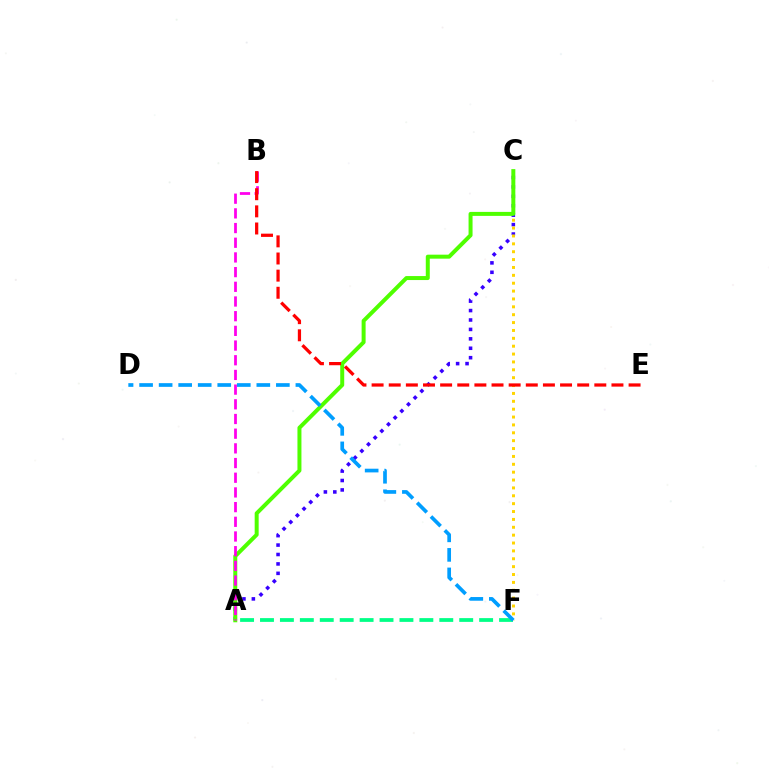{('A', 'F'): [{'color': '#00ff86', 'line_style': 'dashed', 'thickness': 2.71}], ('A', 'C'): [{'color': '#3700ff', 'line_style': 'dotted', 'thickness': 2.56}, {'color': '#4fff00', 'line_style': 'solid', 'thickness': 2.87}], ('C', 'F'): [{'color': '#ffd500', 'line_style': 'dotted', 'thickness': 2.14}], ('A', 'B'): [{'color': '#ff00ed', 'line_style': 'dashed', 'thickness': 2.0}], ('B', 'E'): [{'color': '#ff0000', 'line_style': 'dashed', 'thickness': 2.33}], ('D', 'F'): [{'color': '#009eff', 'line_style': 'dashed', 'thickness': 2.65}]}